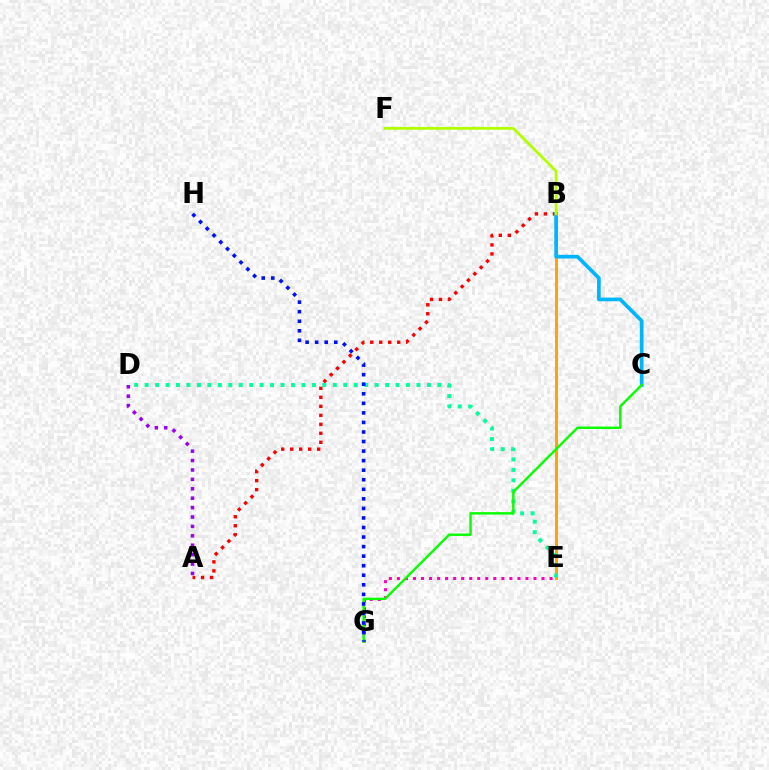{('E', 'G'): [{'color': '#ff00bd', 'line_style': 'dotted', 'thickness': 2.18}], ('A', 'B'): [{'color': '#ff0000', 'line_style': 'dotted', 'thickness': 2.44}], ('B', 'E'): [{'color': '#ffa500', 'line_style': 'solid', 'thickness': 2.16}], ('D', 'E'): [{'color': '#00ff9d', 'line_style': 'dotted', 'thickness': 2.84}], ('B', 'C'): [{'color': '#00b5ff', 'line_style': 'solid', 'thickness': 2.66}], ('C', 'G'): [{'color': '#08ff00', 'line_style': 'solid', 'thickness': 1.74}], ('A', 'D'): [{'color': '#9b00ff', 'line_style': 'dotted', 'thickness': 2.56}], ('B', 'F'): [{'color': '#b3ff00', 'line_style': 'solid', 'thickness': 2.03}], ('G', 'H'): [{'color': '#0010ff', 'line_style': 'dotted', 'thickness': 2.6}]}